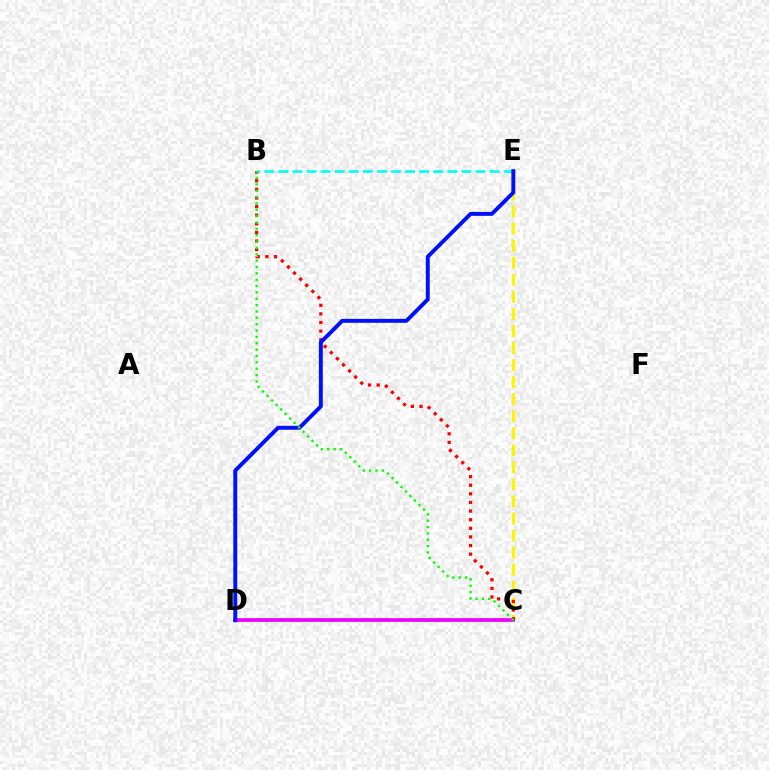{('C', 'E'): [{'color': '#fcf500', 'line_style': 'dashed', 'thickness': 2.32}], ('C', 'D'): [{'color': '#ee00ff', 'line_style': 'solid', 'thickness': 2.69}], ('B', 'C'): [{'color': '#ff0000', 'line_style': 'dotted', 'thickness': 2.34}, {'color': '#08ff00', 'line_style': 'dotted', 'thickness': 1.73}], ('B', 'E'): [{'color': '#00fff6', 'line_style': 'dashed', 'thickness': 1.91}], ('D', 'E'): [{'color': '#0010ff', 'line_style': 'solid', 'thickness': 2.83}]}